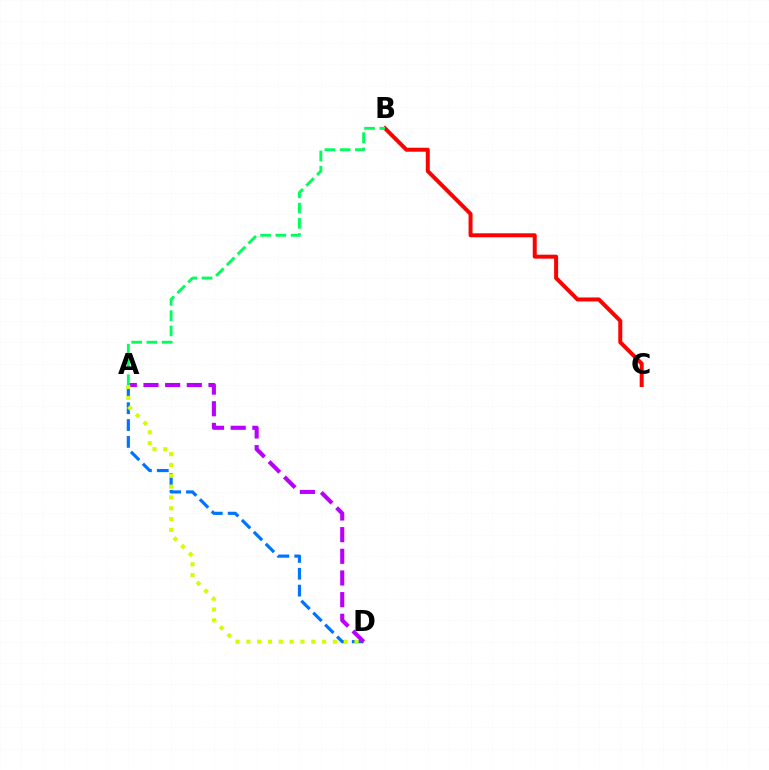{('A', 'D'): [{'color': '#0074ff', 'line_style': 'dashed', 'thickness': 2.29}, {'color': '#b900ff', 'line_style': 'dashed', 'thickness': 2.94}, {'color': '#d1ff00', 'line_style': 'dotted', 'thickness': 2.94}], ('B', 'C'): [{'color': '#ff0000', 'line_style': 'solid', 'thickness': 2.86}], ('A', 'B'): [{'color': '#00ff5c', 'line_style': 'dashed', 'thickness': 2.07}]}